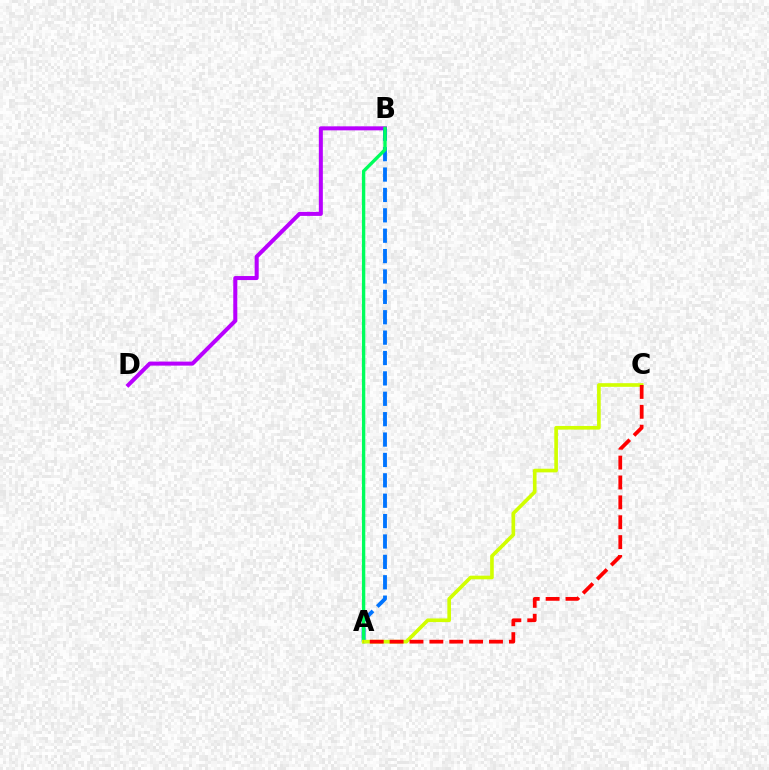{('B', 'D'): [{'color': '#b900ff', 'line_style': 'solid', 'thickness': 2.9}], ('A', 'B'): [{'color': '#0074ff', 'line_style': 'dashed', 'thickness': 2.77}, {'color': '#00ff5c', 'line_style': 'solid', 'thickness': 2.41}], ('A', 'C'): [{'color': '#d1ff00', 'line_style': 'solid', 'thickness': 2.63}, {'color': '#ff0000', 'line_style': 'dashed', 'thickness': 2.7}]}